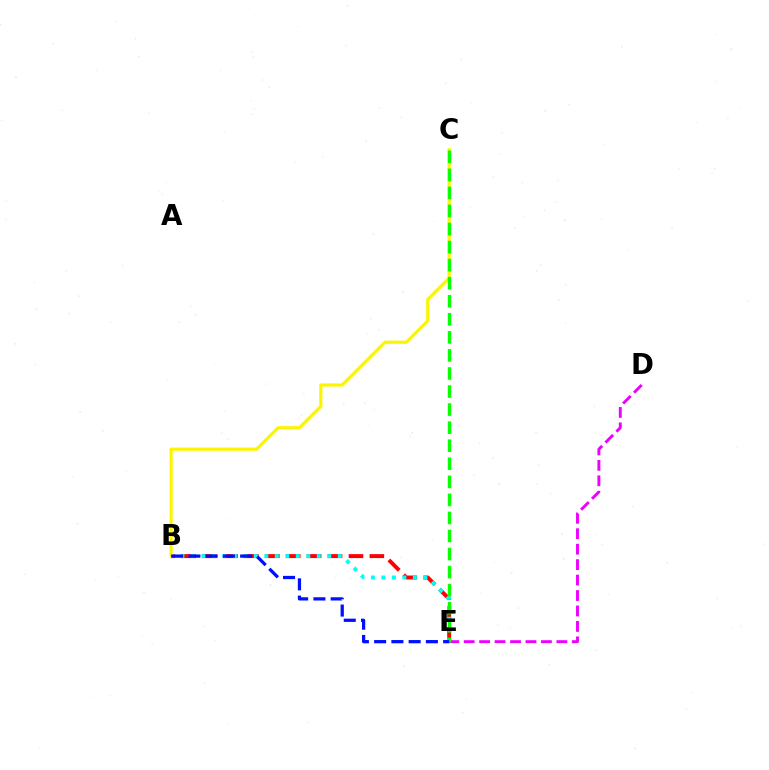{('B', 'E'): [{'color': '#ff0000', 'line_style': 'dashed', 'thickness': 2.84}, {'color': '#00fff6', 'line_style': 'dotted', 'thickness': 2.85}, {'color': '#0010ff', 'line_style': 'dashed', 'thickness': 2.34}], ('D', 'E'): [{'color': '#ee00ff', 'line_style': 'dashed', 'thickness': 2.1}], ('B', 'C'): [{'color': '#fcf500', 'line_style': 'solid', 'thickness': 2.29}], ('C', 'E'): [{'color': '#08ff00', 'line_style': 'dashed', 'thickness': 2.45}]}